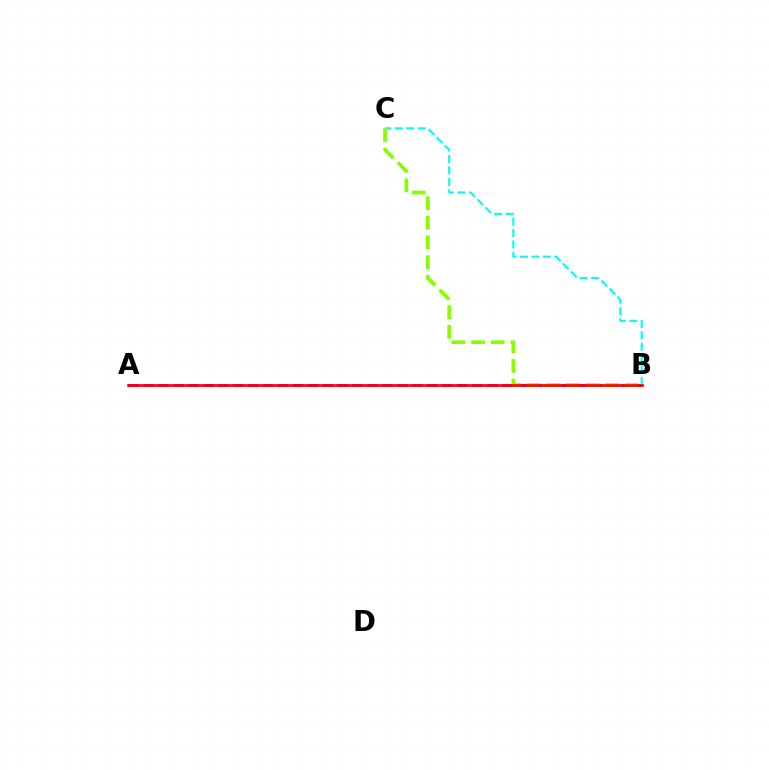{('A', 'B'): [{'color': '#7200ff', 'line_style': 'dashed', 'thickness': 2.03}, {'color': '#ff0000', 'line_style': 'solid', 'thickness': 1.93}], ('B', 'C'): [{'color': '#00fff6', 'line_style': 'dashed', 'thickness': 1.55}, {'color': '#84ff00', 'line_style': 'dashed', 'thickness': 2.67}]}